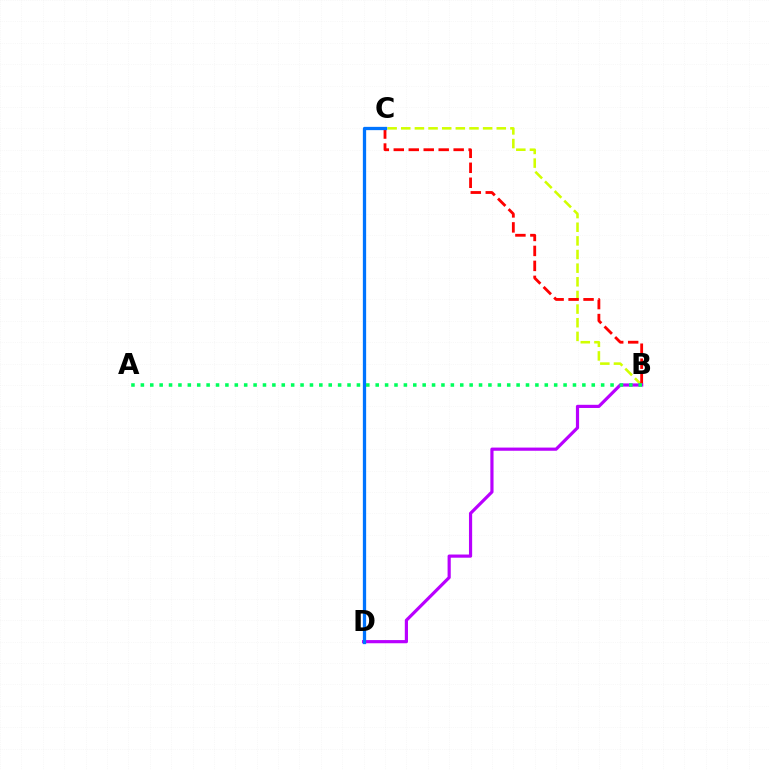{('B', 'C'): [{'color': '#d1ff00', 'line_style': 'dashed', 'thickness': 1.85}, {'color': '#ff0000', 'line_style': 'dashed', 'thickness': 2.03}], ('B', 'D'): [{'color': '#b900ff', 'line_style': 'solid', 'thickness': 2.29}], ('C', 'D'): [{'color': '#0074ff', 'line_style': 'solid', 'thickness': 2.36}], ('A', 'B'): [{'color': '#00ff5c', 'line_style': 'dotted', 'thickness': 2.55}]}